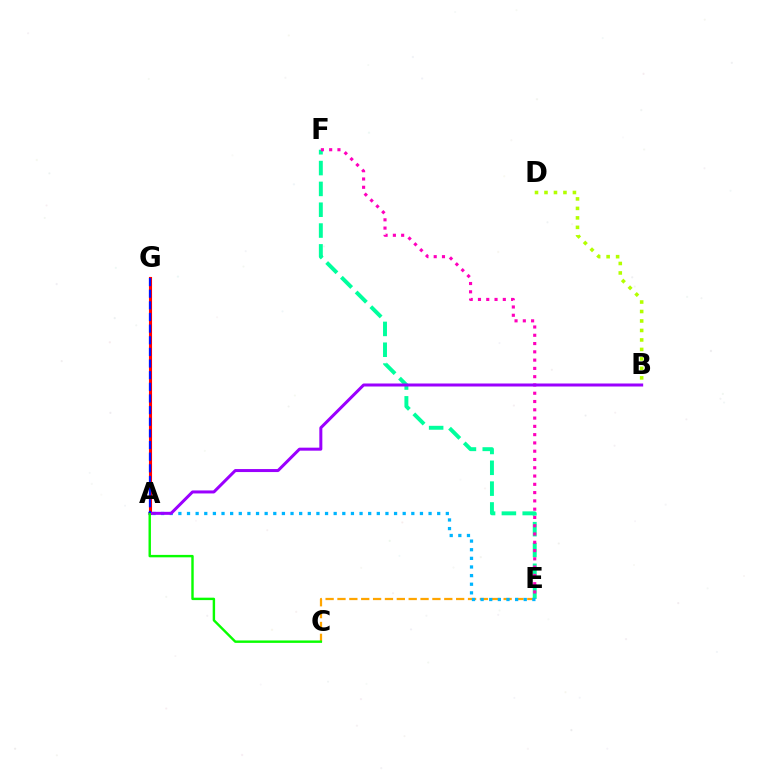{('B', 'D'): [{'color': '#b3ff00', 'line_style': 'dotted', 'thickness': 2.58}], ('A', 'G'): [{'color': '#ff0000', 'line_style': 'solid', 'thickness': 2.23}, {'color': '#0010ff', 'line_style': 'dashed', 'thickness': 1.58}], ('E', 'F'): [{'color': '#00ff9d', 'line_style': 'dashed', 'thickness': 2.83}, {'color': '#ff00bd', 'line_style': 'dotted', 'thickness': 2.25}], ('C', 'E'): [{'color': '#ffa500', 'line_style': 'dashed', 'thickness': 1.61}], ('A', 'E'): [{'color': '#00b5ff', 'line_style': 'dotted', 'thickness': 2.34}], ('A', 'B'): [{'color': '#9b00ff', 'line_style': 'solid', 'thickness': 2.17}], ('A', 'C'): [{'color': '#08ff00', 'line_style': 'solid', 'thickness': 1.74}]}